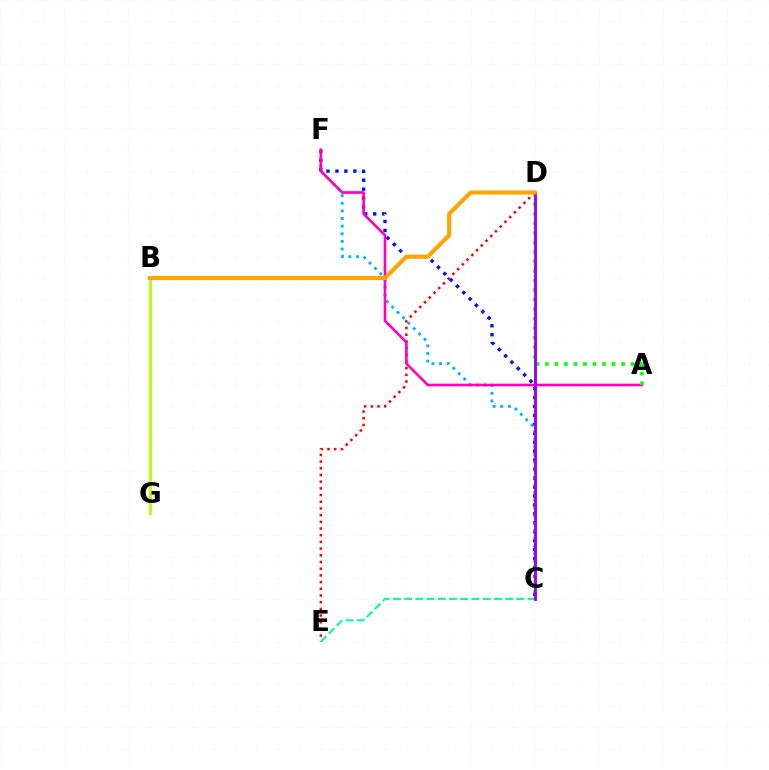{('C', 'F'): [{'color': '#0010ff', 'line_style': 'dotted', 'thickness': 2.43}, {'color': '#00b5ff', 'line_style': 'dotted', 'thickness': 2.07}], ('D', 'E'): [{'color': '#ff0000', 'line_style': 'dotted', 'thickness': 1.82}], ('B', 'G'): [{'color': '#b3ff00', 'line_style': 'solid', 'thickness': 2.05}], ('A', 'F'): [{'color': '#ff00bd', 'line_style': 'solid', 'thickness': 1.9}], ('C', 'E'): [{'color': '#00ff9d', 'line_style': 'dashed', 'thickness': 1.53}], ('A', 'D'): [{'color': '#08ff00', 'line_style': 'dotted', 'thickness': 2.59}], ('C', 'D'): [{'color': '#9b00ff', 'line_style': 'solid', 'thickness': 2.09}], ('B', 'D'): [{'color': '#ffa500', 'line_style': 'solid', 'thickness': 2.99}]}